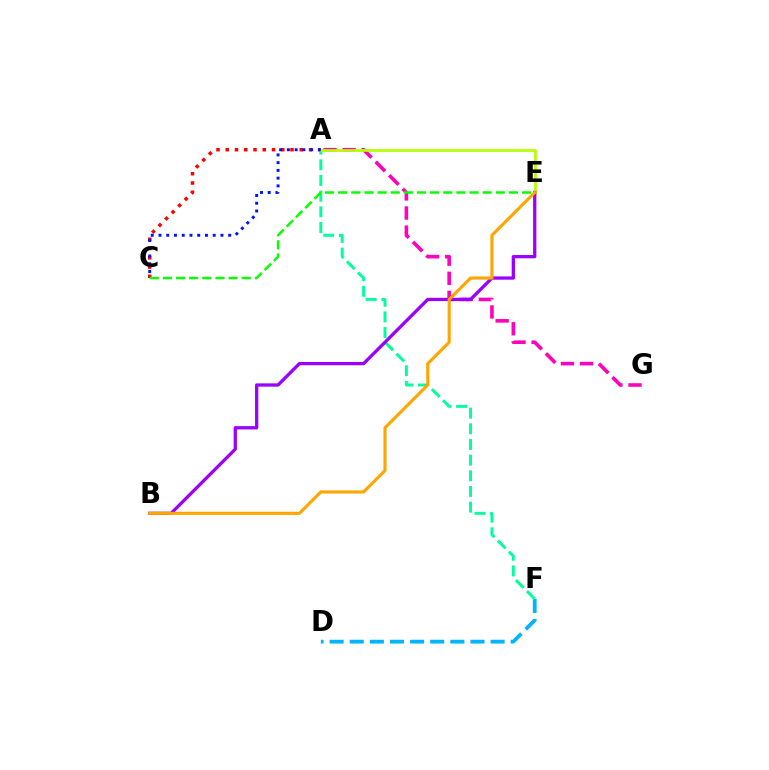{('A', 'G'): [{'color': '#ff00bd', 'line_style': 'dashed', 'thickness': 2.6}], ('D', 'F'): [{'color': '#00b5ff', 'line_style': 'dashed', 'thickness': 2.73}], ('A', 'C'): [{'color': '#ff0000', 'line_style': 'dotted', 'thickness': 2.51}, {'color': '#0010ff', 'line_style': 'dotted', 'thickness': 2.1}], ('A', 'F'): [{'color': '#00ff9d', 'line_style': 'dashed', 'thickness': 2.13}], ('A', 'E'): [{'color': '#b3ff00', 'line_style': 'solid', 'thickness': 1.97}], ('B', 'E'): [{'color': '#9b00ff', 'line_style': 'solid', 'thickness': 2.36}, {'color': '#ffa500', 'line_style': 'solid', 'thickness': 2.24}], ('C', 'E'): [{'color': '#08ff00', 'line_style': 'dashed', 'thickness': 1.78}]}